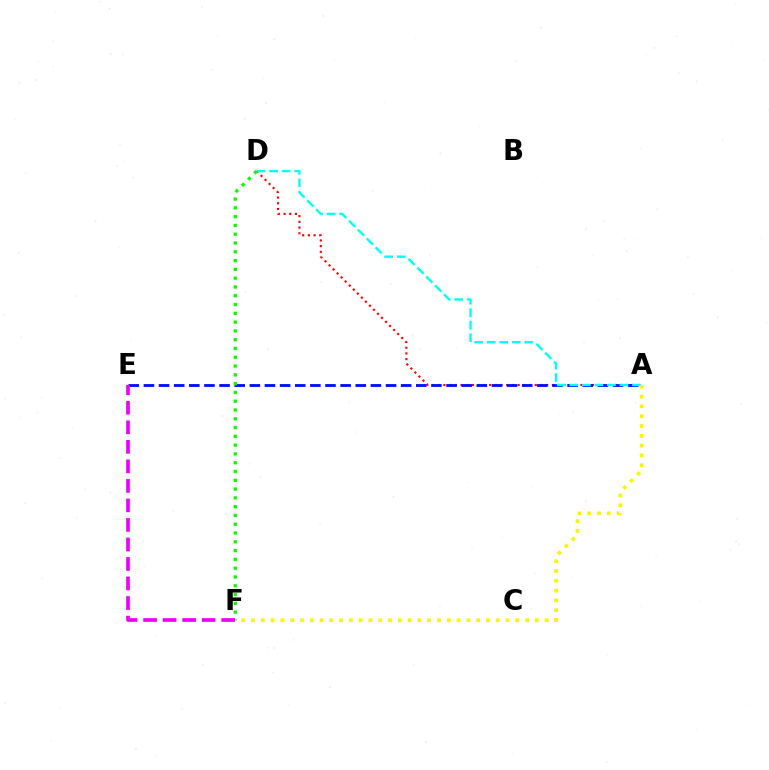{('A', 'D'): [{'color': '#ff0000', 'line_style': 'dotted', 'thickness': 1.55}, {'color': '#00fff6', 'line_style': 'dashed', 'thickness': 1.7}], ('A', 'E'): [{'color': '#0010ff', 'line_style': 'dashed', 'thickness': 2.06}], ('A', 'F'): [{'color': '#fcf500', 'line_style': 'dotted', 'thickness': 2.66}], ('D', 'F'): [{'color': '#08ff00', 'line_style': 'dotted', 'thickness': 2.39}], ('E', 'F'): [{'color': '#ee00ff', 'line_style': 'dashed', 'thickness': 2.65}]}